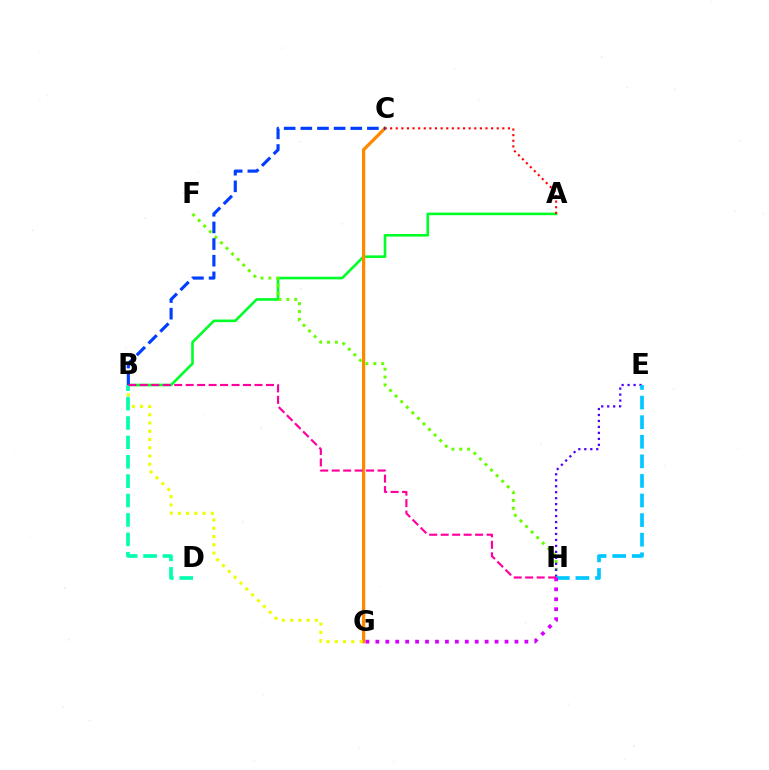{('A', 'B'): [{'color': '#00ff27', 'line_style': 'solid', 'thickness': 1.88}], ('C', 'G'): [{'color': '#ff8800', 'line_style': 'solid', 'thickness': 2.34}], ('F', 'H'): [{'color': '#66ff00', 'line_style': 'dotted', 'thickness': 2.14}], ('E', 'H'): [{'color': '#4f00ff', 'line_style': 'dotted', 'thickness': 1.62}, {'color': '#00c7ff', 'line_style': 'dashed', 'thickness': 2.66}], ('B', 'C'): [{'color': '#003fff', 'line_style': 'dashed', 'thickness': 2.26}], ('B', 'G'): [{'color': '#eeff00', 'line_style': 'dotted', 'thickness': 2.24}], ('G', 'H'): [{'color': '#d600ff', 'line_style': 'dotted', 'thickness': 2.7}], ('A', 'C'): [{'color': '#ff0000', 'line_style': 'dotted', 'thickness': 1.52}], ('B', 'D'): [{'color': '#00ffaf', 'line_style': 'dashed', 'thickness': 2.63}], ('B', 'H'): [{'color': '#ff00a0', 'line_style': 'dashed', 'thickness': 1.56}]}